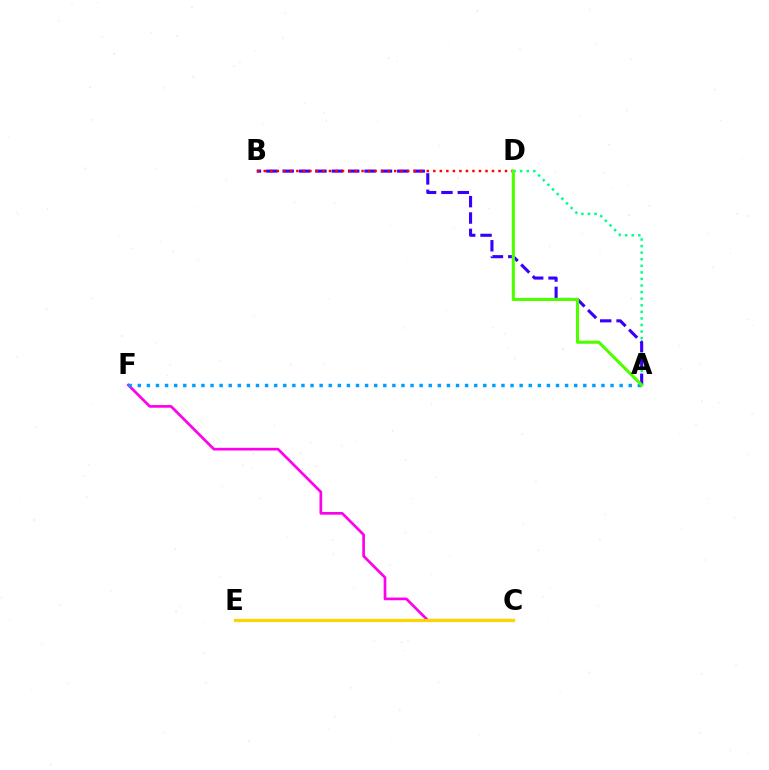{('C', 'F'): [{'color': '#ff00ed', 'line_style': 'solid', 'thickness': 1.94}], ('A', 'D'): [{'color': '#00ff86', 'line_style': 'dotted', 'thickness': 1.79}, {'color': '#4fff00', 'line_style': 'solid', 'thickness': 2.24}], ('A', 'B'): [{'color': '#3700ff', 'line_style': 'dashed', 'thickness': 2.22}], ('B', 'D'): [{'color': '#ff0000', 'line_style': 'dotted', 'thickness': 1.77}], ('A', 'F'): [{'color': '#009eff', 'line_style': 'dotted', 'thickness': 2.47}], ('C', 'E'): [{'color': '#ffd500', 'line_style': 'solid', 'thickness': 2.3}]}